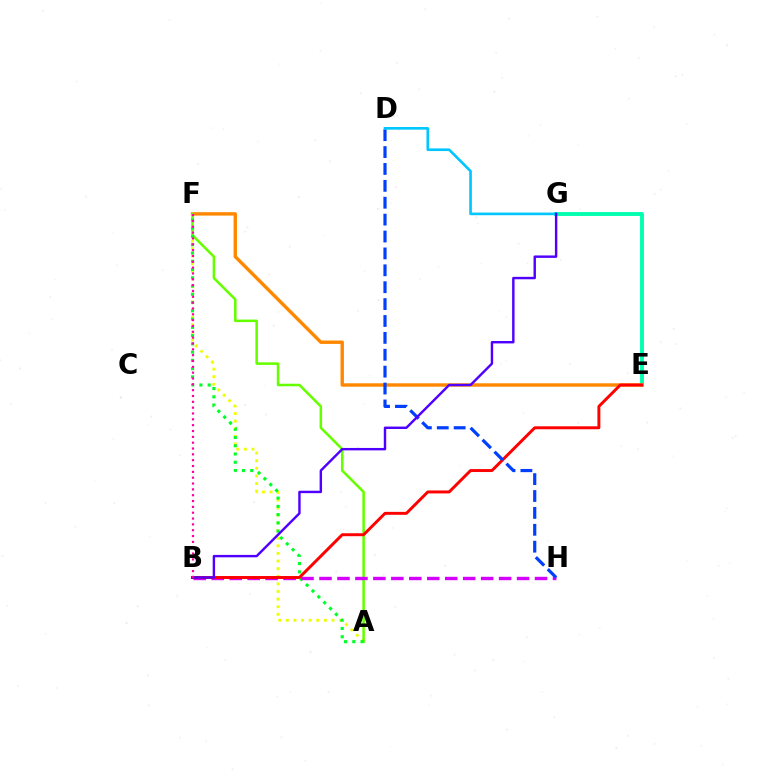{('E', 'G'): [{'color': '#00ffaf', 'line_style': 'solid', 'thickness': 2.79}], ('A', 'F'): [{'color': '#eeff00', 'line_style': 'dotted', 'thickness': 2.07}, {'color': '#66ff00', 'line_style': 'solid', 'thickness': 1.84}, {'color': '#00ff27', 'line_style': 'dotted', 'thickness': 2.24}], ('E', 'F'): [{'color': '#ff8800', 'line_style': 'solid', 'thickness': 2.46}], ('B', 'H'): [{'color': '#d600ff', 'line_style': 'dashed', 'thickness': 2.44}], ('B', 'E'): [{'color': '#ff0000', 'line_style': 'solid', 'thickness': 2.12}], ('D', 'H'): [{'color': '#003fff', 'line_style': 'dashed', 'thickness': 2.29}], ('D', 'G'): [{'color': '#00c7ff', 'line_style': 'solid', 'thickness': 1.9}], ('B', 'G'): [{'color': '#4f00ff', 'line_style': 'solid', 'thickness': 1.75}], ('B', 'F'): [{'color': '#ff00a0', 'line_style': 'dotted', 'thickness': 1.59}]}